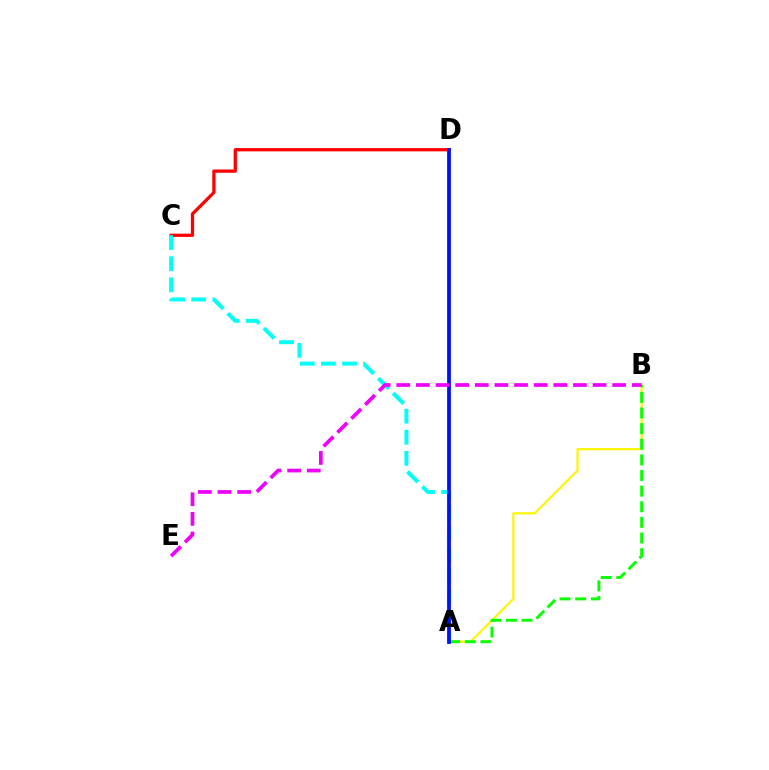{('A', 'B'): [{'color': '#fcf500', 'line_style': 'solid', 'thickness': 1.57}, {'color': '#08ff00', 'line_style': 'dashed', 'thickness': 2.12}], ('C', 'D'): [{'color': '#ff0000', 'line_style': 'solid', 'thickness': 2.35}], ('A', 'C'): [{'color': '#00fff6', 'line_style': 'dashed', 'thickness': 2.87}], ('A', 'D'): [{'color': '#0010ff', 'line_style': 'solid', 'thickness': 2.71}], ('B', 'E'): [{'color': '#ee00ff', 'line_style': 'dashed', 'thickness': 2.67}]}